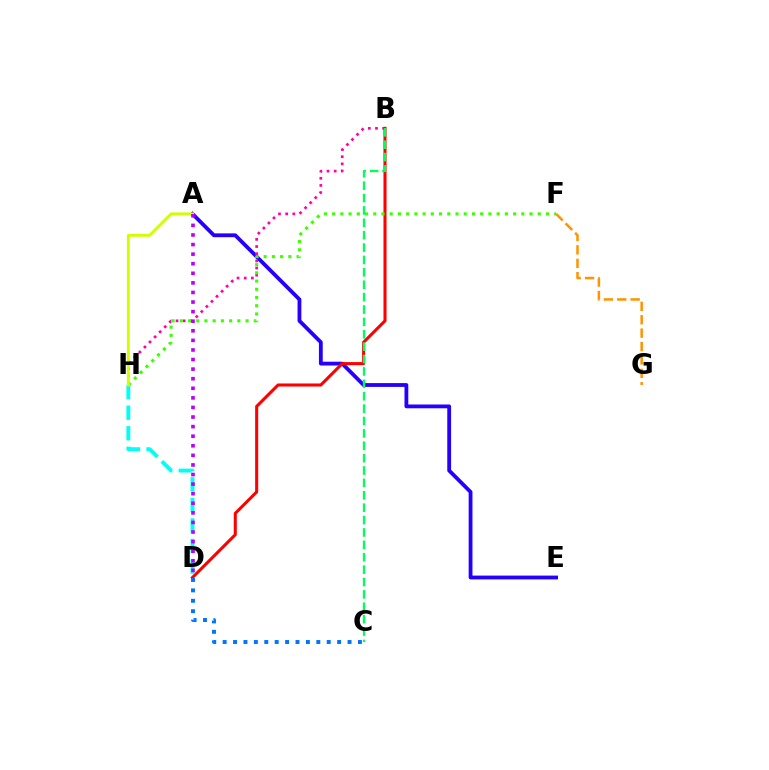{('F', 'G'): [{'color': '#ff9400', 'line_style': 'dashed', 'thickness': 1.82}], ('A', 'E'): [{'color': '#2500ff', 'line_style': 'solid', 'thickness': 2.74}], ('B', 'H'): [{'color': '#ff00ac', 'line_style': 'dotted', 'thickness': 1.95}], ('B', 'D'): [{'color': '#ff0000', 'line_style': 'solid', 'thickness': 2.2}], ('D', 'H'): [{'color': '#00fff6', 'line_style': 'dashed', 'thickness': 2.79}], ('C', 'D'): [{'color': '#0074ff', 'line_style': 'dotted', 'thickness': 2.83}], ('F', 'H'): [{'color': '#3dff00', 'line_style': 'dotted', 'thickness': 2.23}], ('A', 'H'): [{'color': '#d1ff00', 'line_style': 'solid', 'thickness': 2.11}], ('A', 'D'): [{'color': '#b900ff', 'line_style': 'dotted', 'thickness': 2.6}], ('B', 'C'): [{'color': '#00ff5c', 'line_style': 'dashed', 'thickness': 1.68}]}